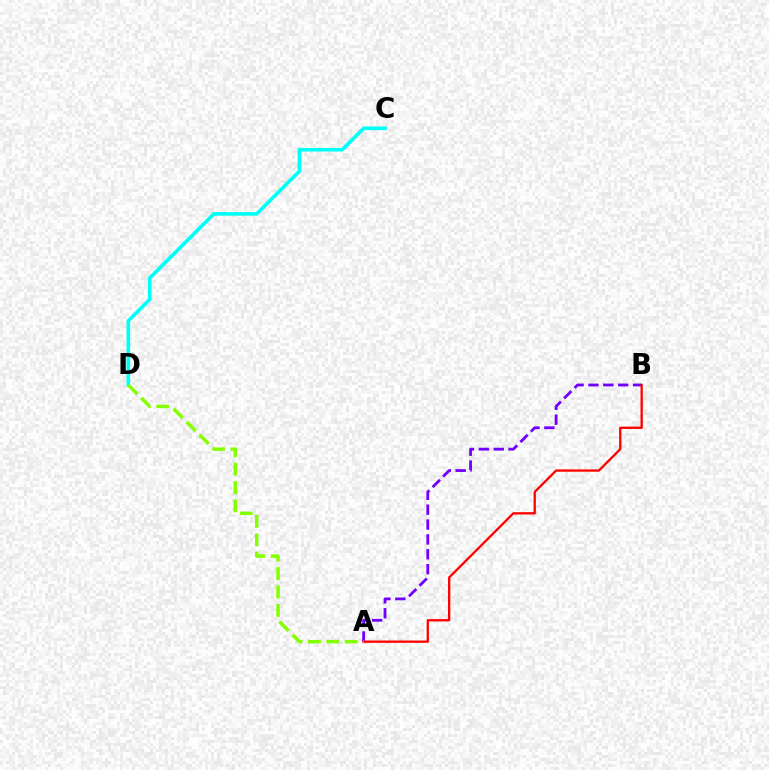{('A', 'B'): [{'color': '#7200ff', 'line_style': 'dashed', 'thickness': 2.02}, {'color': '#ff0000', 'line_style': 'solid', 'thickness': 1.66}], ('C', 'D'): [{'color': '#00fff6', 'line_style': 'solid', 'thickness': 2.61}], ('A', 'D'): [{'color': '#84ff00', 'line_style': 'dashed', 'thickness': 2.5}]}